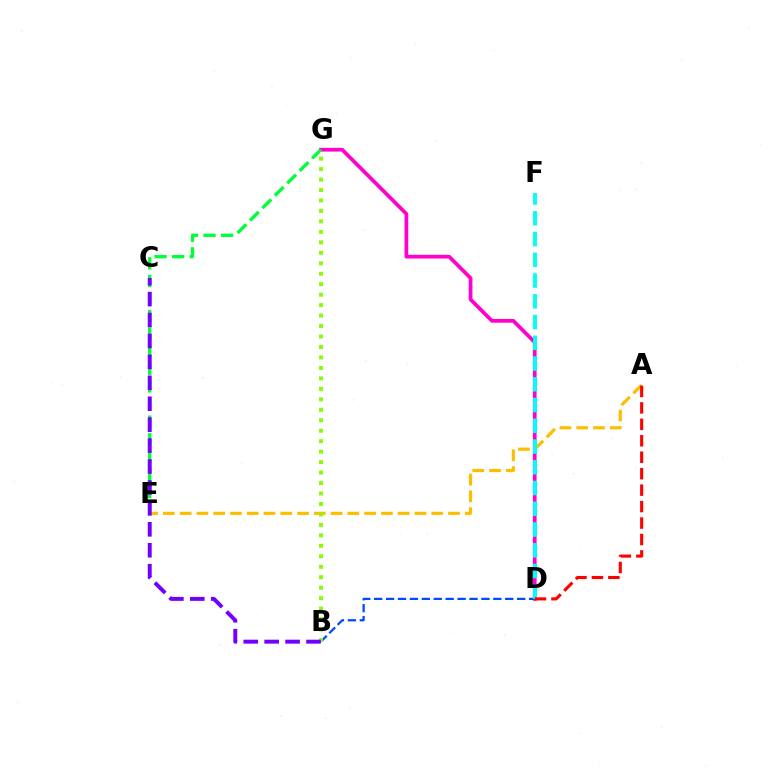{('D', 'G'): [{'color': '#ff00cf', 'line_style': 'solid', 'thickness': 2.69}], ('A', 'E'): [{'color': '#ffbd00', 'line_style': 'dashed', 'thickness': 2.28}], ('B', 'D'): [{'color': '#004bff', 'line_style': 'dashed', 'thickness': 1.62}], ('D', 'F'): [{'color': '#00fff6', 'line_style': 'dashed', 'thickness': 2.82}], ('A', 'D'): [{'color': '#ff0000', 'line_style': 'dashed', 'thickness': 2.23}], ('E', 'G'): [{'color': '#00ff39', 'line_style': 'dashed', 'thickness': 2.39}], ('B', 'G'): [{'color': '#84ff00', 'line_style': 'dotted', 'thickness': 2.84}], ('B', 'C'): [{'color': '#7200ff', 'line_style': 'dashed', 'thickness': 2.84}]}